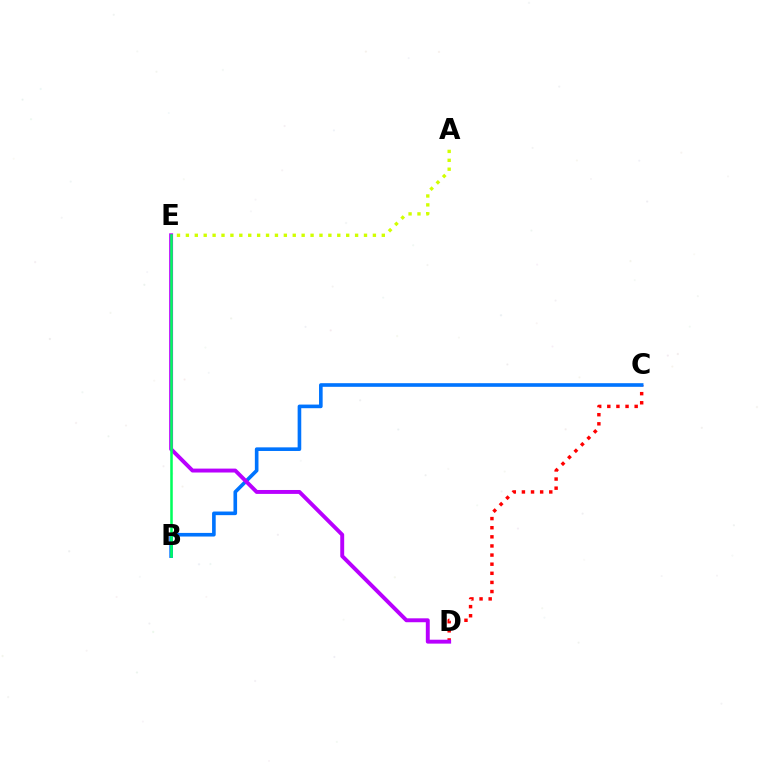{('C', 'D'): [{'color': '#ff0000', 'line_style': 'dotted', 'thickness': 2.48}], ('B', 'C'): [{'color': '#0074ff', 'line_style': 'solid', 'thickness': 2.61}], ('A', 'E'): [{'color': '#d1ff00', 'line_style': 'dotted', 'thickness': 2.42}], ('D', 'E'): [{'color': '#b900ff', 'line_style': 'solid', 'thickness': 2.82}], ('B', 'E'): [{'color': '#00ff5c', 'line_style': 'solid', 'thickness': 1.83}]}